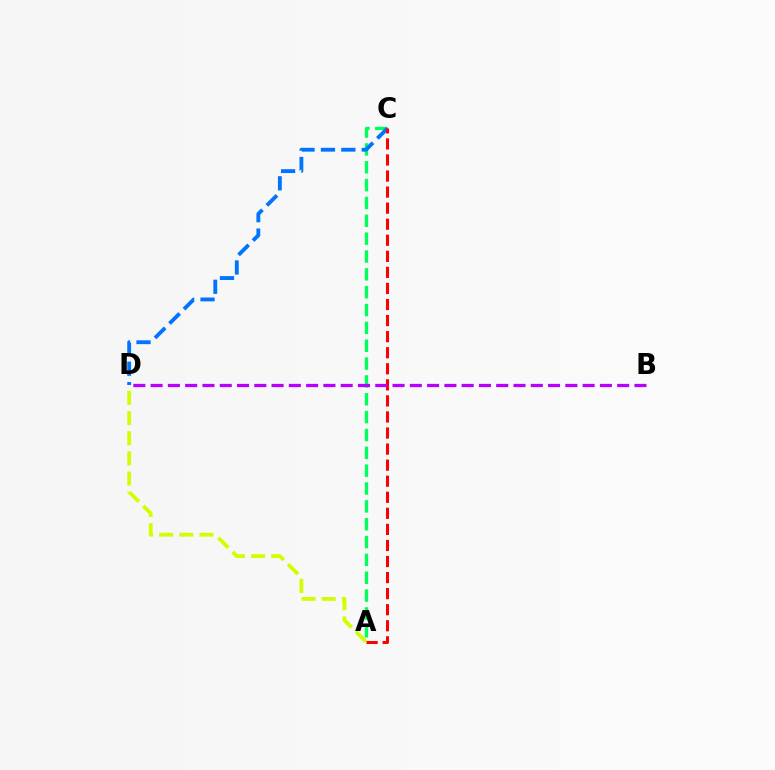{('A', 'C'): [{'color': '#00ff5c', 'line_style': 'dashed', 'thickness': 2.42}, {'color': '#ff0000', 'line_style': 'dashed', 'thickness': 2.18}], ('C', 'D'): [{'color': '#0074ff', 'line_style': 'dashed', 'thickness': 2.77}], ('A', 'D'): [{'color': '#d1ff00', 'line_style': 'dashed', 'thickness': 2.74}], ('B', 'D'): [{'color': '#b900ff', 'line_style': 'dashed', 'thickness': 2.35}]}